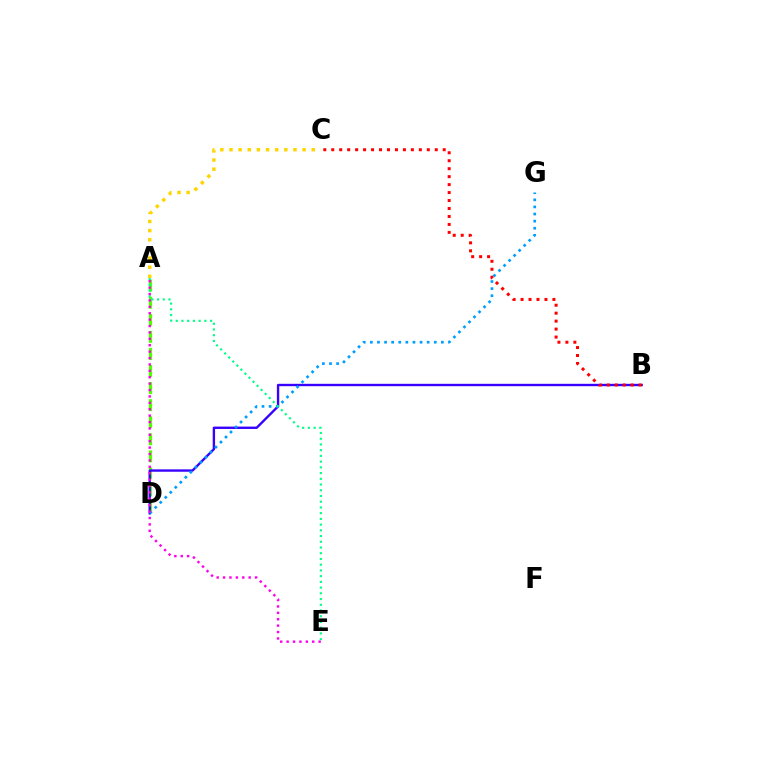{('A', 'D'): [{'color': '#4fff00', 'line_style': 'dashed', 'thickness': 2.32}], ('B', 'D'): [{'color': '#3700ff', 'line_style': 'solid', 'thickness': 1.7}], ('D', 'G'): [{'color': '#009eff', 'line_style': 'dotted', 'thickness': 1.93}], ('A', 'C'): [{'color': '#ffd500', 'line_style': 'dotted', 'thickness': 2.48}], ('B', 'C'): [{'color': '#ff0000', 'line_style': 'dotted', 'thickness': 2.16}], ('A', 'E'): [{'color': '#00ff86', 'line_style': 'dotted', 'thickness': 1.56}, {'color': '#ff00ed', 'line_style': 'dotted', 'thickness': 1.74}]}